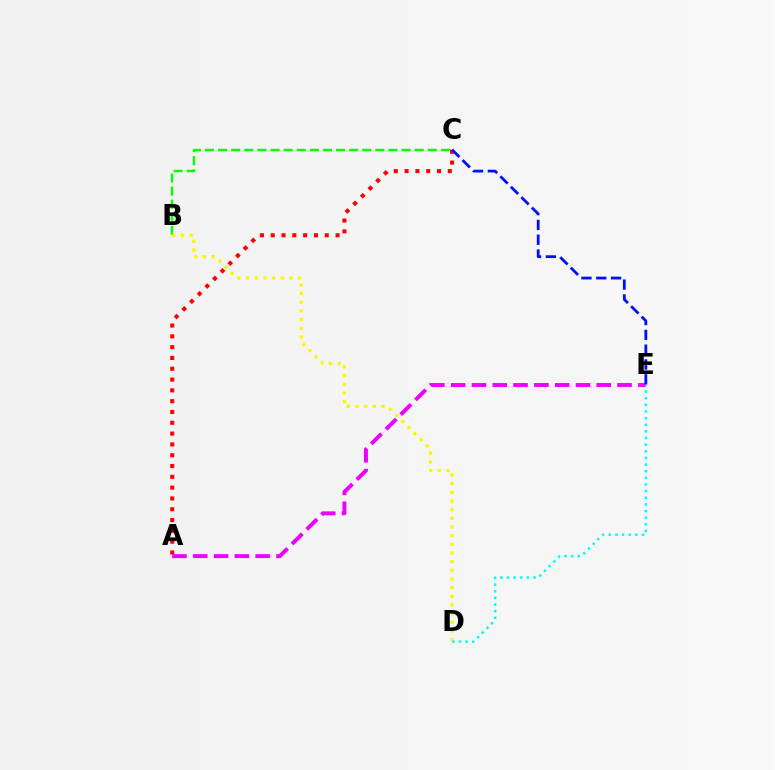{('A', 'C'): [{'color': '#ff0000', 'line_style': 'dotted', 'thickness': 2.94}], ('A', 'E'): [{'color': '#ee00ff', 'line_style': 'dashed', 'thickness': 2.83}], ('B', 'C'): [{'color': '#08ff00', 'line_style': 'dashed', 'thickness': 1.78}], ('C', 'E'): [{'color': '#0010ff', 'line_style': 'dashed', 'thickness': 2.01}], ('B', 'D'): [{'color': '#fcf500', 'line_style': 'dotted', 'thickness': 2.35}], ('D', 'E'): [{'color': '#00fff6', 'line_style': 'dotted', 'thickness': 1.8}]}